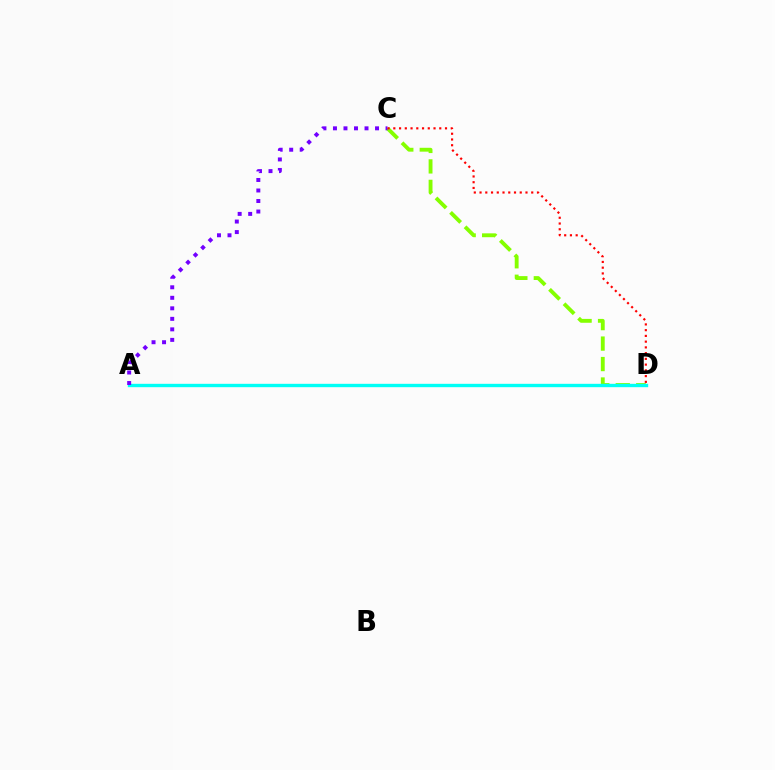{('C', 'D'): [{'color': '#84ff00', 'line_style': 'dashed', 'thickness': 2.78}, {'color': '#ff0000', 'line_style': 'dotted', 'thickness': 1.56}], ('A', 'D'): [{'color': '#00fff6', 'line_style': 'solid', 'thickness': 2.42}], ('A', 'C'): [{'color': '#7200ff', 'line_style': 'dotted', 'thickness': 2.86}]}